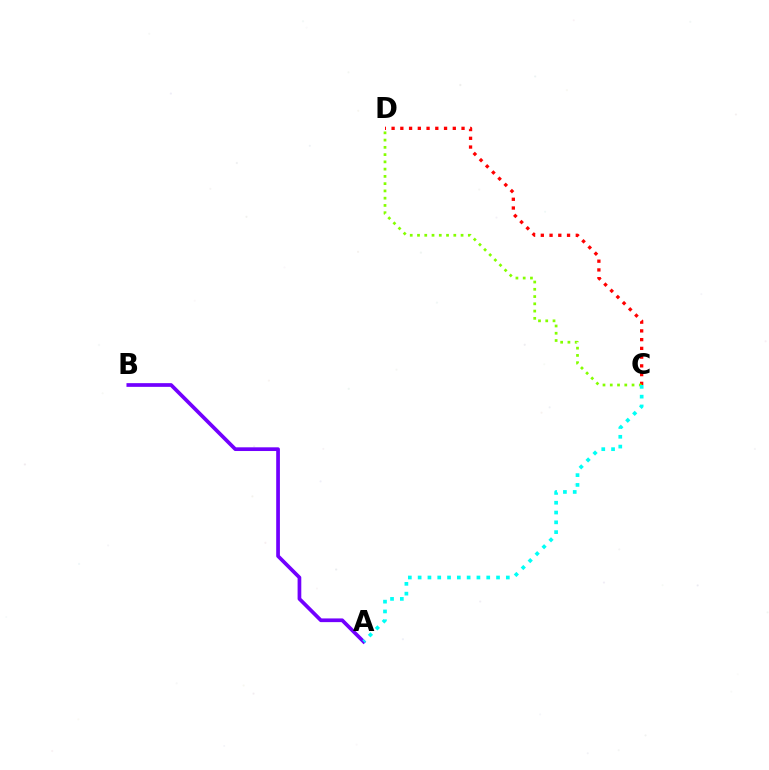{('A', 'B'): [{'color': '#7200ff', 'line_style': 'solid', 'thickness': 2.67}], ('C', 'D'): [{'color': '#ff0000', 'line_style': 'dotted', 'thickness': 2.38}, {'color': '#84ff00', 'line_style': 'dotted', 'thickness': 1.97}], ('A', 'C'): [{'color': '#00fff6', 'line_style': 'dotted', 'thickness': 2.66}]}